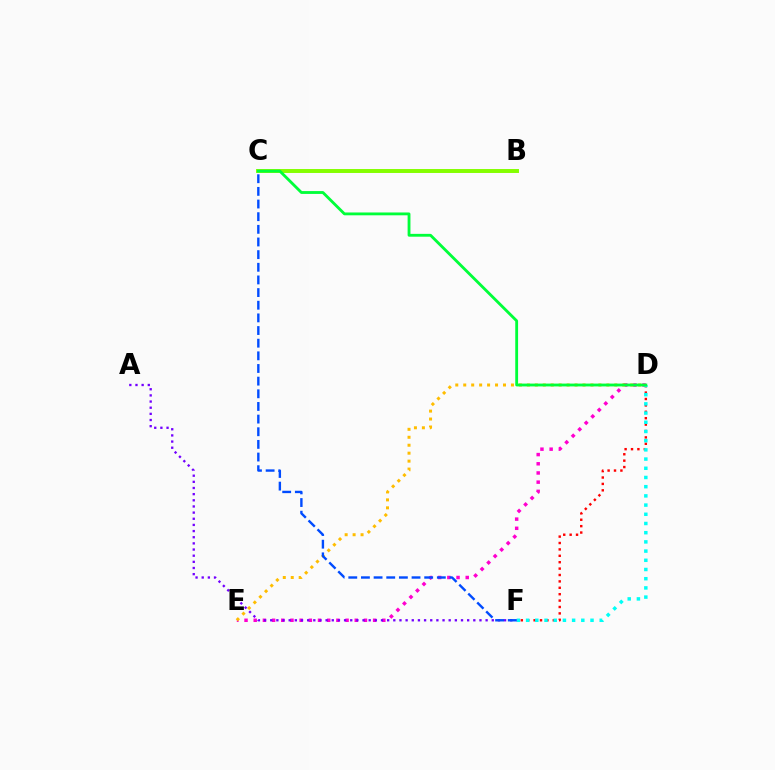{('D', 'E'): [{'color': '#ff00cf', 'line_style': 'dotted', 'thickness': 2.5}, {'color': '#ffbd00', 'line_style': 'dotted', 'thickness': 2.16}], ('B', 'C'): [{'color': '#84ff00', 'line_style': 'solid', 'thickness': 2.83}], ('D', 'F'): [{'color': '#ff0000', 'line_style': 'dotted', 'thickness': 1.74}, {'color': '#00fff6', 'line_style': 'dotted', 'thickness': 2.5}], ('A', 'F'): [{'color': '#7200ff', 'line_style': 'dotted', 'thickness': 1.67}], ('C', 'D'): [{'color': '#00ff39', 'line_style': 'solid', 'thickness': 2.04}], ('C', 'F'): [{'color': '#004bff', 'line_style': 'dashed', 'thickness': 1.72}]}